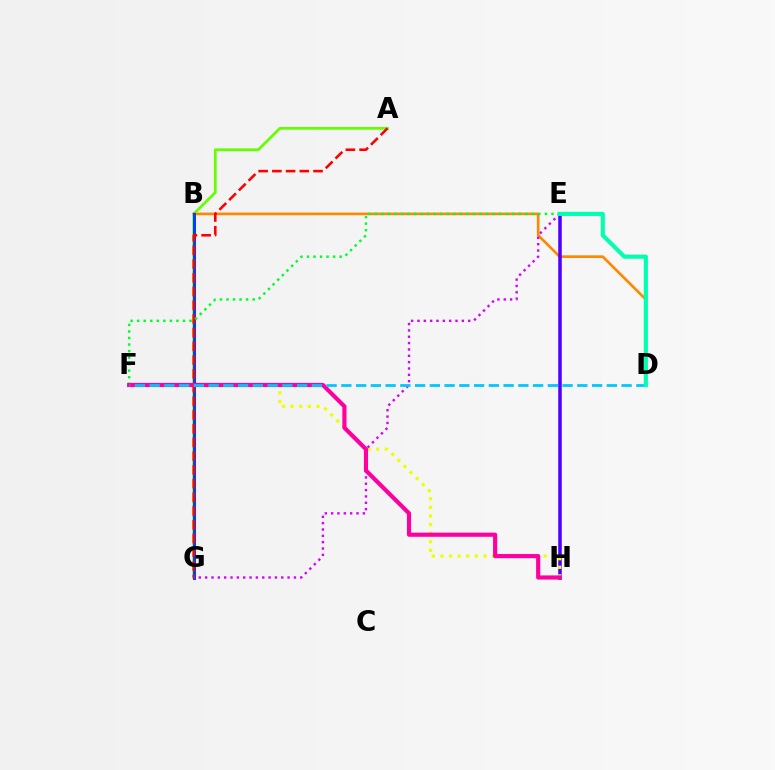{('A', 'G'): [{'color': '#66ff00', 'line_style': 'solid', 'thickness': 2.0}, {'color': '#ff0000', 'line_style': 'dashed', 'thickness': 1.86}], ('B', 'D'): [{'color': '#ff8800', 'line_style': 'solid', 'thickness': 1.92}], ('E', 'H'): [{'color': '#4f00ff', 'line_style': 'solid', 'thickness': 2.56}], ('B', 'G'): [{'color': '#003fff', 'line_style': 'solid', 'thickness': 2.17}], ('E', 'F'): [{'color': '#00ff27', 'line_style': 'dotted', 'thickness': 1.78}], ('F', 'H'): [{'color': '#eeff00', 'line_style': 'dotted', 'thickness': 2.34}, {'color': '#ff00a0', 'line_style': 'solid', 'thickness': 3.0}], ('E', 'G'): [{'color': '#d600ff', 'line_style': 'dotted', 'thickness': 1.72}], ('D', 'F'): [{'color': '#00c7ff', 'line_style': 'dashed', 'thickness': 2.0}], ('D', 'E'): [{'color': '#00ffaf', 'line_style': 'solid', 'thickness': 2.97}]}